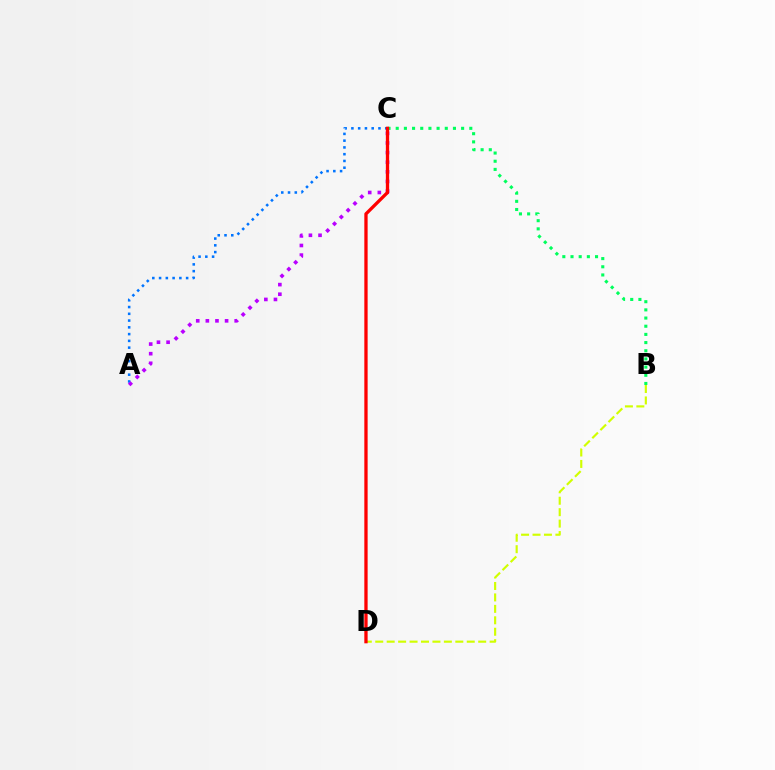{('A', 'C'): [{'color': '#0074ff', 'line_style': 'dotted', 'thickness': 1.84}, {'color': '#b900ff', 'line_style': 'dotted', 'thickness': 2.61}], ('B', 'C'): [{'color': '#00ff5c', 'line_style': 'dotted', 'thickness': 2.22}], ('B', 'D'): [{'color': '#d1ff00', 'line_style': 'dashed', 'thickness': 1.55}], ('C', 'D'): [{'color': '#ff0000', 'line_style': 'solid', 'thickness': 2.38}]}